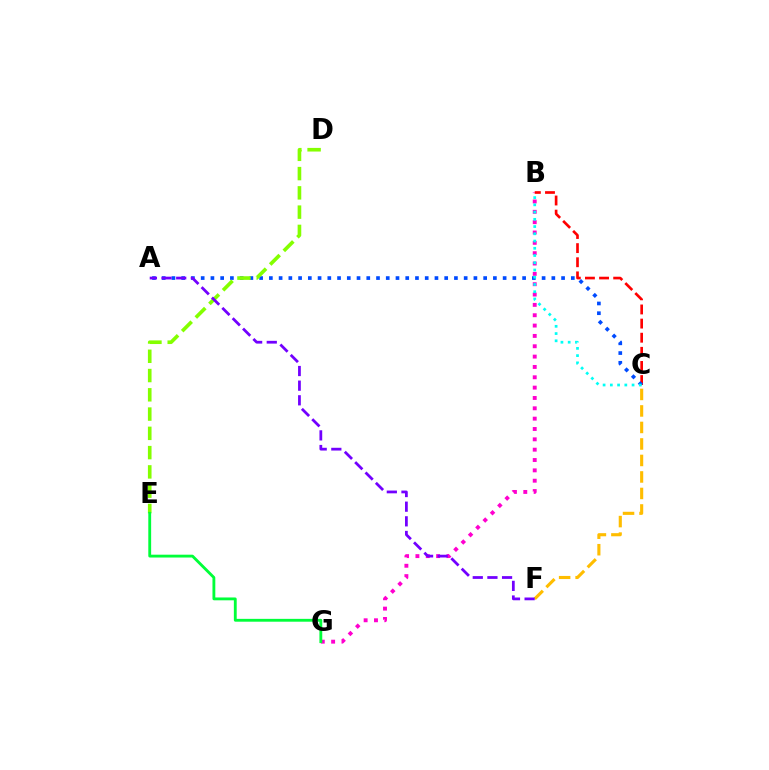{('B', 'G'): [{'color': '#ff00cf', 'line_style': 'dotted', 'thickness': 2.81}], ('B', 'C'): [{'color': '#ff0000', 'line_style': 'dashed', 'thickness': 1.92}, {'color': '#00fff6', 'line_style': 'dotted', 'thickness': 1.97}], ('A', 'C'): [{'color': '#004bff', 'line_style': 'dotted', 'thickness': 2.65}], ('D', 'E'): [{'color': '#84ff00', 'line_style': 'dashed', 'thickness': 2.62}], ('C', 'F'): [{'color': '#ffbd00', 'line_style': 'dashed', 'thickness': 2.24}], ('E', 'G'): [{'color': '#00ff39', 'line_style': 'solid', 'thickness': 2.05}], ('A', 'F'): [{'color': '#7200ff', 'line_style': 'dashed', 'thickness': 1.99}]}